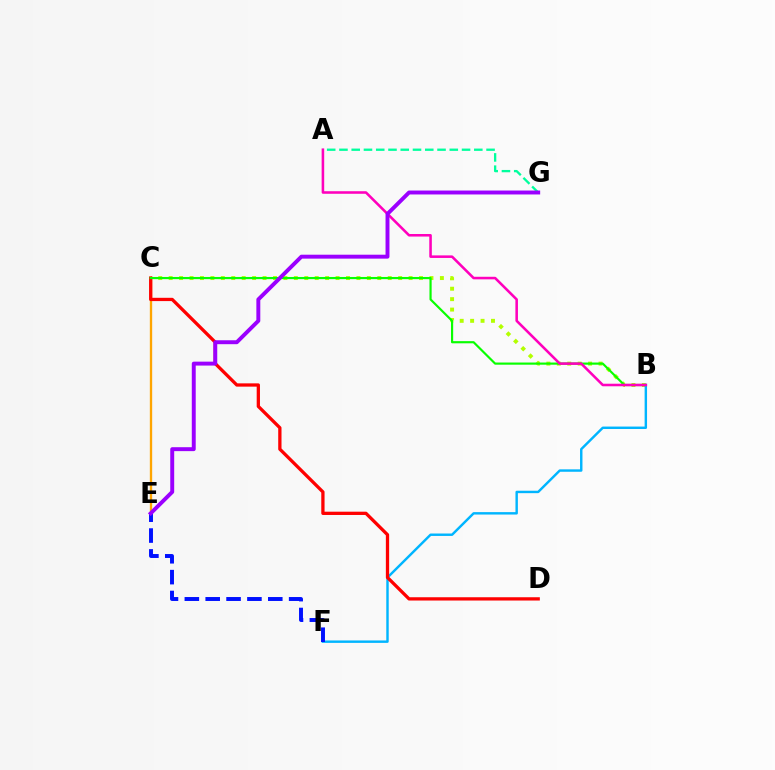{('B', 'C'): [{'color': '#b3ff00', 'line_style': 'dotted', 'thickness': 2.83}, {'color': '#08ff00', 'line_style': 'solid', 'thickness': 1.56}], ('B', 'F'): [{'color': '#00b5ff', 'line_style': 'solid', 'thickness': 1.75}], ('C', 'E'): [{'color': '#ffa500', 'line_style': 'solid', 'thickness': 1.68}], ('C', 'D'): [{'color': '#ff0000', 'line_style': 'solid', 'thickness': 2.36}], ('A', 'G'): [{'color': '#00ff9d', 'line_style': 'dashed', 'thickness': 1.67}], ('A', 'B'): [{'color': '#ff00bd', 'line_style': 'solid', 'thickness': 1.84}], ('E', 'F'): [{'color': '#0010ff', 'line_style': 'dashed', 'thickness': 2.83}], ('E', 'G'): [{'color': '#9b00ff', 'line_style': 'solid', 'thickness': 2.83}]}